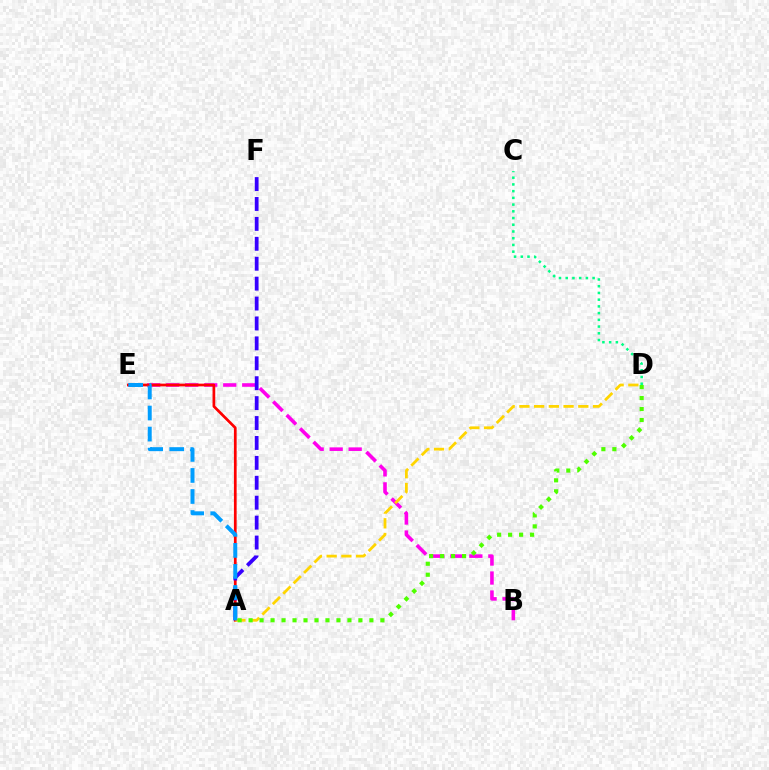{('B', 'E'): [{'color': '#ff00ed', 'line_style': 'dashed', 'thickness': 2.58}], ('A', 'E'): [{'color': '#ff0000', 'line_style': 'solid', 'thickness': 1.96}, {'color': '#009eff', 'line_style': 'dashed', 'thickness': 2.86}], ('A', 'D'): [{'color': '#ffd500', 'line_style': 'dashed', 'thickness': 2.0}, {'color': '#4fff00', 'line_style': 'dotted', 'thickness': 2.98}], ('A', 'F'): [{'color': '#3700ff', 'line_style': 'dashed', 'thickness': 2.71}], ('C', 'D'): [{'color': '#00ff86', 'line_style': 'dotted', 'thickness': 1.83}]}